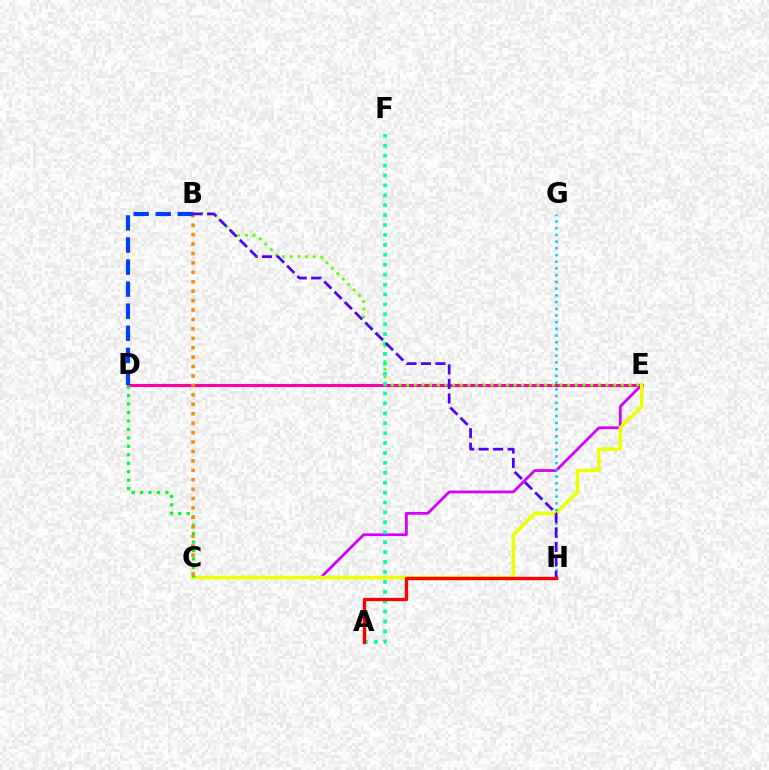{('D', 'E'): [{'color': '#ff00a0', 'line_style': 'solid', 'thickness': 2.25}], ('C', 'E'): [{'color': '#d600ff', 'line_style': 'solid', 'thickness': 2.0}, {'color': '#eeff00', 'line_style': 'solid', 'thickness': 2.51}], ('B', 'E'): [{'color': '#66ff00', 'line_style': 'dotted', 'thickness': 2.08}], ('G', 'H'): [{'color': '#00c7ff', 'line_style': 'dotted', 'thickness': 1.82}], ('C', 'D'): [{'color': '#00ff27', 'line_style': 'dotted', 'thickness': 2.3}], ('B', 'C'): [{'color': '#ff8800', 'line_style': 'dotted', 'thickness': 2.56}], ('B', 'D'): [{'color': '#003fff', 'line_style': 'dashed', 'thickness': 3.0}], ('A', 'F'): [{'color': '#00ffaf', 'line_style': 'dotted', 'thickness': 2.69}], ('B', 'H'): [{'color': '#4f00ff', 'line_style': 'dashed', 'thickness': 1.97}], ('A', 'H'): [{'color': '#ff0000', 'line_style': 'solid', 'thickness': 2.42}]}